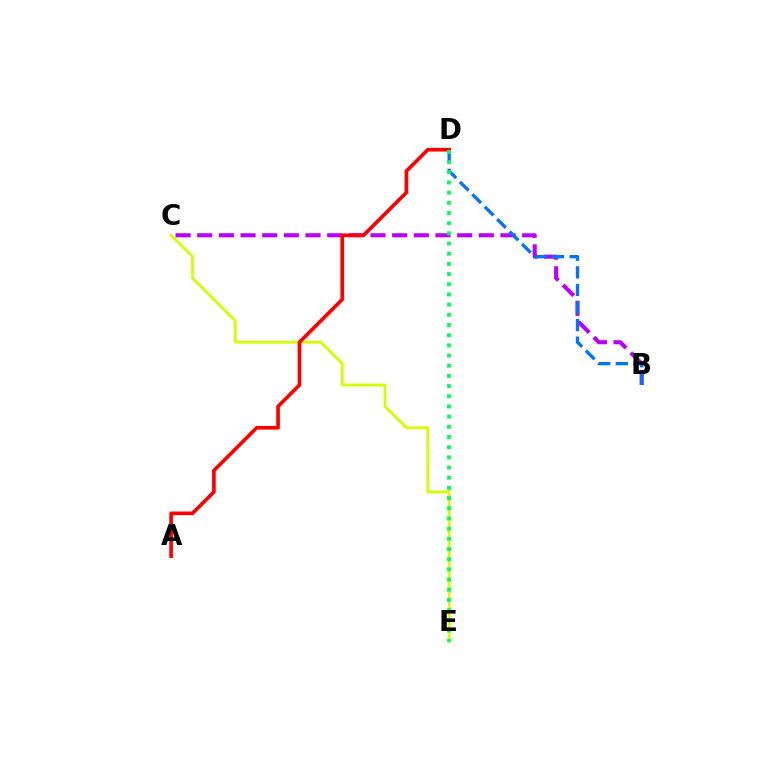{('B', 'C'): [{'color': '#b900ff', 'line_style': 'dashed', 'thickness': 2.94}], ('C', 'E'): [{'color': '#d1ff00', 'line_style': 'solid', 'thickness': 2.05}], ('A', 'D'): [{'color': '#ff0000', 'line_style': 'solid', 'thickness': 2.63}], ('B', 'D'): [{'color': '#0074ff', 'line_style': 'dashed', 'thickness': 2.39}], ('D', 'E'): [{'color': '#00ff5c', 'line_style': 'dotted', 'thickness': 2.77}]}